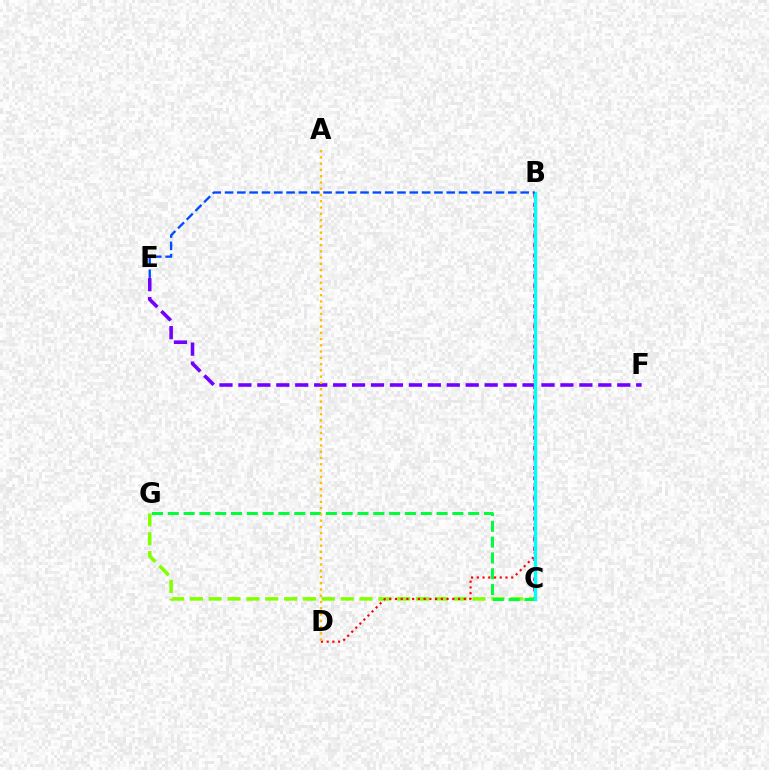{('C', 'G'): [{'color': '#84ff00', 'line_style': 'dashed', 'thickness': 2.56}, {'color': '#00ff39', 'line_style': 'dashed', 'thickness': 2.15}], ('B', 'D'): [{'color': '#ff0000', 'line_style': 'dotted', 'thickness': 1.56}], ('B', 'C'): [{'color': '#ff00cf', 'line_style': 'dotted', 'thickness': 2.75}, {'color': '#00fff6', 'line_style': 'solid', 'thickness': 2.39}], ('E', 'F'): [{'color': '#7200ff', 'line_style': 'dashed', 'thickness': 2.57}], ('A', 'D'): [{'color': '#ffbd00', 'line_style': 'dotted', 'thickness': 1.7}], ('B', 'E'): [{'color': '#004bff', 'line_style': 'dashed', 'thickness': 1.67}]}